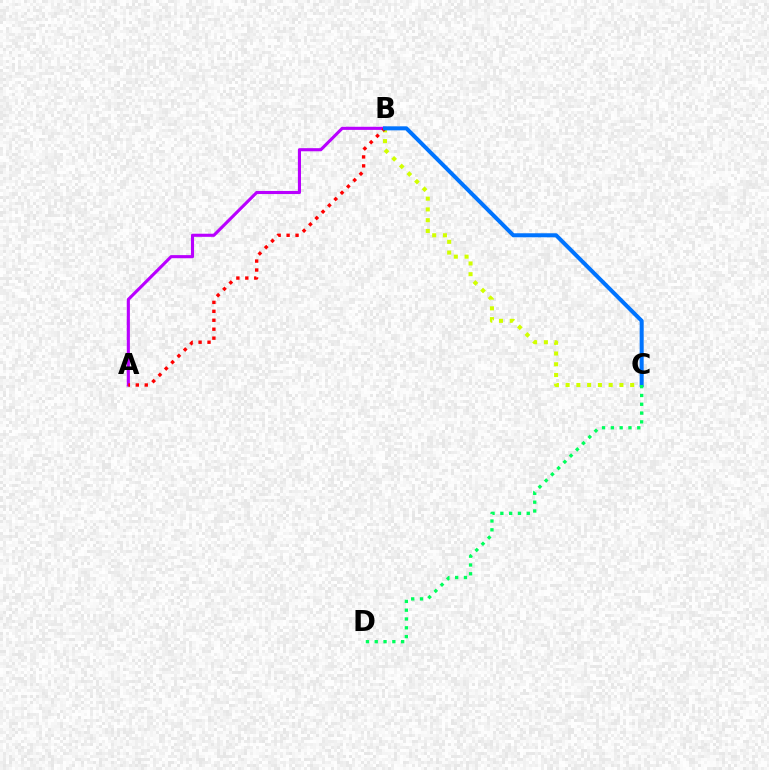{('B', 'C'): [{'color': '#d1ff00', 'line_style': 'dotted', 'thickness': 2.92}, {'color': '#0074ff', 'line_style': 'solid', 'thickness': 2.9}], ('A', 'B'): [{'color': '#b900ff', 'line_style': 'solid', 'thickness': 2.24}, {'color': '#ff0000', 'line_style': 'dotted', 'thickness': 2.43}], ('C', 'D'): [{'color': '#00ff5c', 'line_style': 'dotted', 'thickness': 2.39}]}